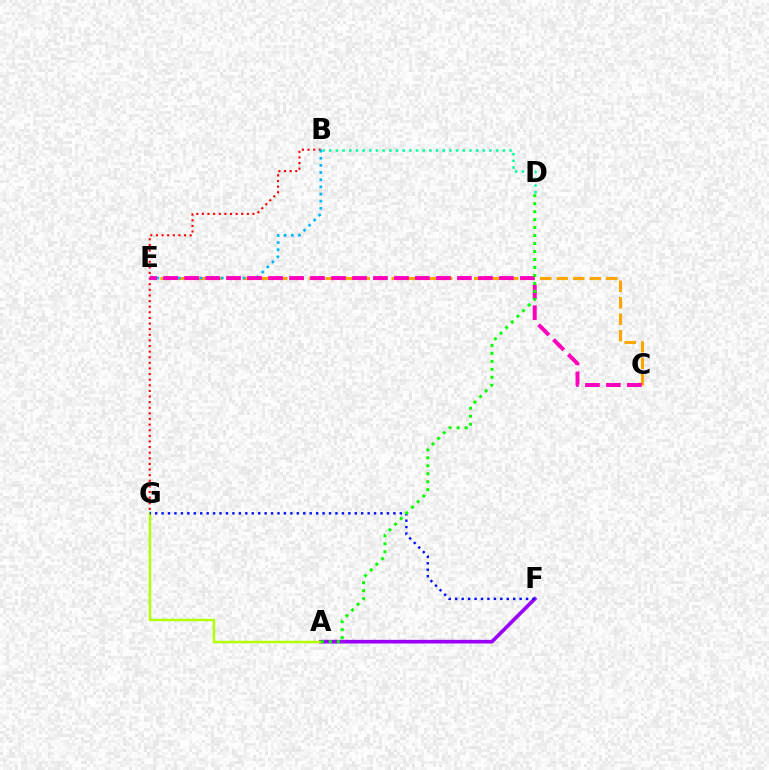{('A', 'F'): [{'color': '#9b00ff', 'line_style': 'solid', 'thickness': 2.63}], ('C', 'E'): [{'color': '#ffa500', 'line_style': 'dashed', 'thickness': 2.24}, {'color': '#ff00bd', 'line_style': 'dashed', 'thickness': 2.85}], ('B', 'G'): [{'color': '#ff0000', 'line_style': 'dotted', 'thickness': 1.53}], ('A', 'G'): [{'color': '#b3ff00', 'line_style': 'solid', 'thickness': 1.77}], ('F', 'G'): [{'color': '#0010ff', 'line_style': 'dotted', 'thickness': 1.75}], ('B', 'D'): [{'color': '#00ff9d', 'line_style': 'dotted', 'thickness': 1.81}], ('B', 'E'): [{'color': '#00b5ff', 'line_style': 'dotted', 'thickness': 1.95}], ('A', 'D'): [{'color': '#08ff00', 'line_style': 'dotted', 'thickness': 2.17}]}